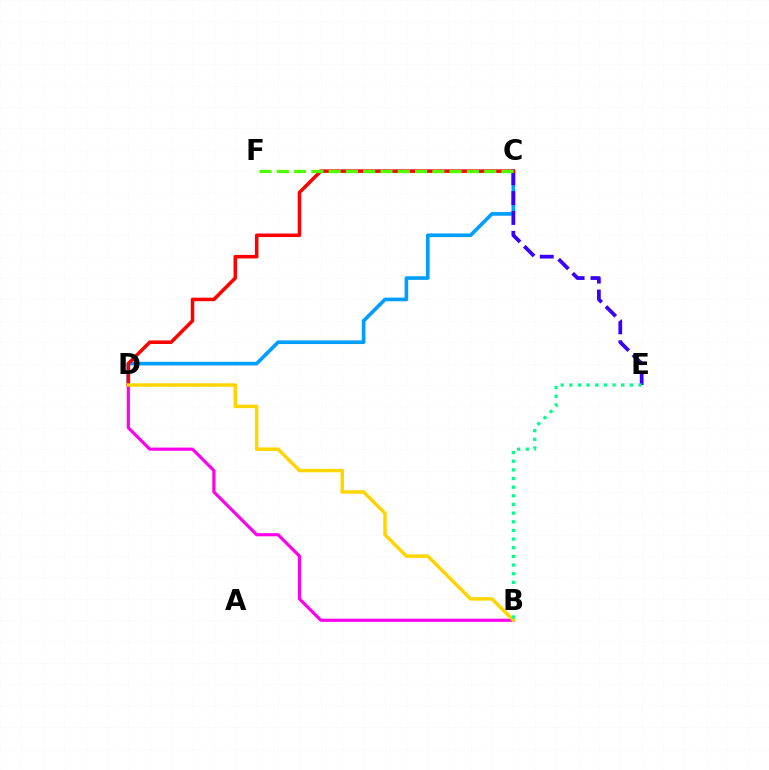{('C', 'D'): [{'color': '#009eff', 'line_style': 'solid', 'thickness': 2.62}, {'color': '#ff0000', 'line_style': 'solid', 'thickness': 2.54}], ('C', 'E'): [{'color': '#3700ff', 'line_style': 'dashed', 'thickness': 2.7}], ('B', 'D'): [{'color': '#ff00ed', 'line_style': 'solid', 'thickness': 2.27}, {'color': '#ffd500', 'line_style': 'solid', 'thickness': 2.51}], ('B', 'E'): [{'color': '#00ff86', 'line_style': 'dotted', 'thickness': 2.35}], ('C', 'F'): [{'color': '#4fff00', 'line_style': 'dashed', 'thickness': 2.35}]}